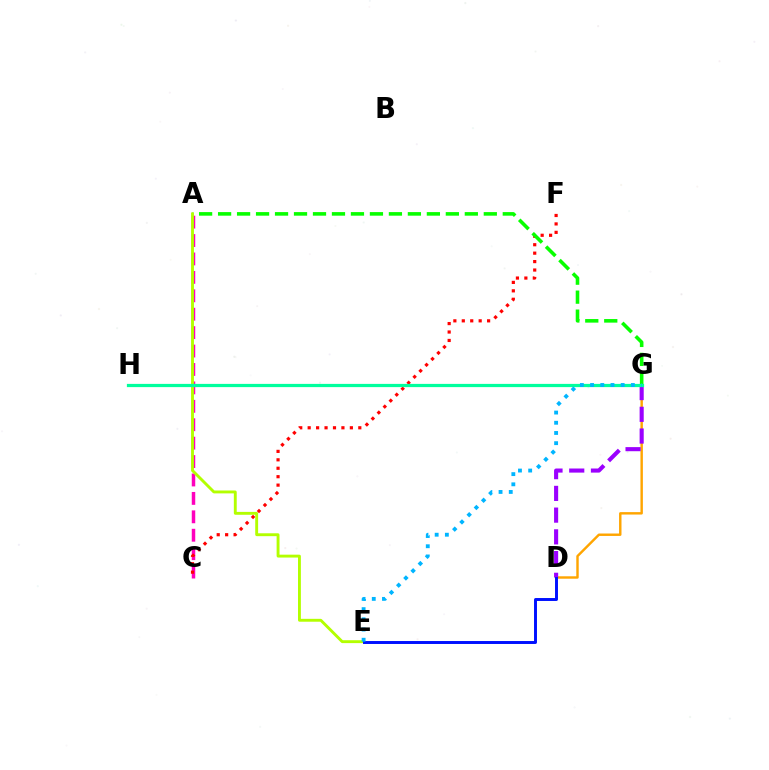{('A', 'C'): [{'color': '#ff00bd', 'line_style': 'dashed', 'thickness': 2.5}], ('D', 'G'): [{'color': '#ffa500', 'line_style': 'solid', 'thickness': 1.75}, {'color': '#9b00ff', 'line_style': 'dashed', 'thickness': 2.95}], ('C', 'F'): [{'color': '#ff0000', 'line_style': 'dotted', 'thickness': 2.29}], ('A', 'G'): [{'color': '#08ff00', 'line_style': 'dashed', 'thickness': 2.58}], ('A', 'E'): [{'color': '#b3ff00', 'line_style': 'solid', 'thickness': 2.08}], ('D', 'E'): [{'color': '#0010ff', 'line_style': 'solid', 'thickness': 2.12}], ('G', 'H'): [{'color': '#00ff9d', 'line_style': 'solid', 'thickness': 2.32}], ('E', 'G'): [{'color': '#00b5ff', 'line_style': 'dotted', 'thickness': 2.77}]}